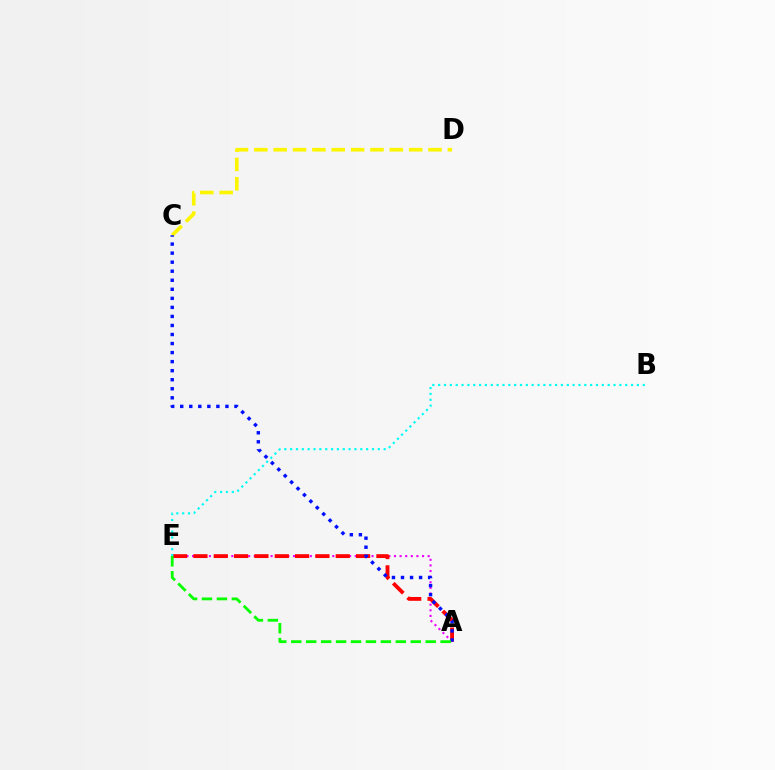{('A', 'E'): [{'color': '#ee00ff', 'line_style': 'dotted', 'thickness': 1.52}, {'color': '#ff0000', 'line_style': 'dashed', 'thickness': 2.76}, {'color': '#08ff00', 'line_style': 'dashed', 'thickness': 2.03}], ('C', 'D'): [{'color': '#fcf500', 'line_style': 'dashed', 'thickness': 2.63}], ('A', 'C'): [{'color': '#0010ff', 'line_style': 'dotted', 'thickness': 2.46}], ('B', 'E'): [{'color': '#00fff6', 'line_style': 'dotted', 'thickness': 1.59}]}